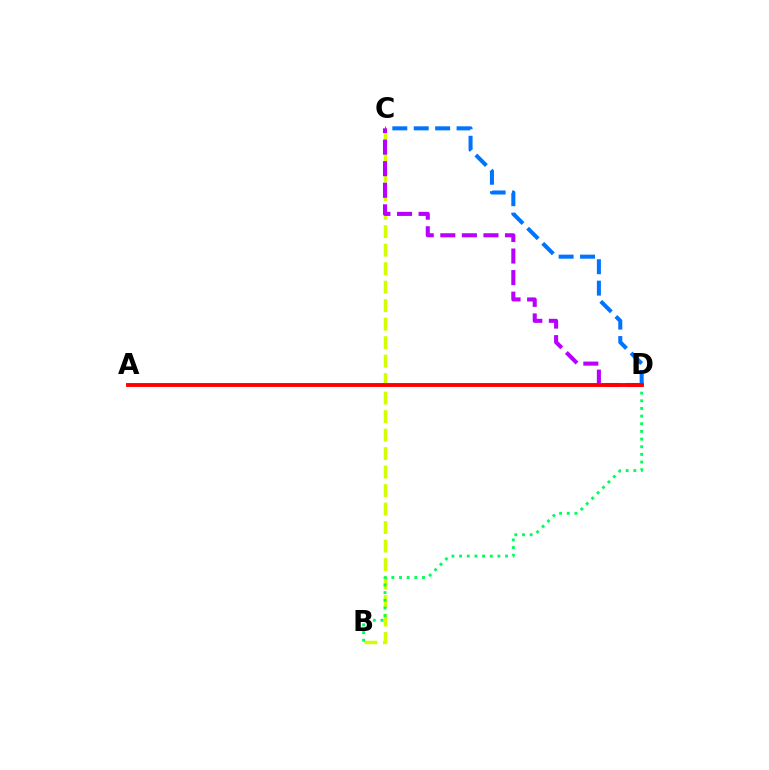{('B', 'C'): [{'color': '#d1ff00', 'line_style': 'dashed', 'thickness': 2.51}], ('C', 'D'): [{'color': '#0074ff', 'line_style': 'dashed', 'thickness': 2.91}, {'color': '#b900ff', 'line_style': 'dashed', 'thickness': 2.93}], ('B', 'D'): [{'color': '#00ff5c', 'line_style': 'dotted', 'thickness': 2.08}], ('A', 'D'): [{'color': '#ff0000', 'line_style': 'solid', 'thickness': 2.8}]}